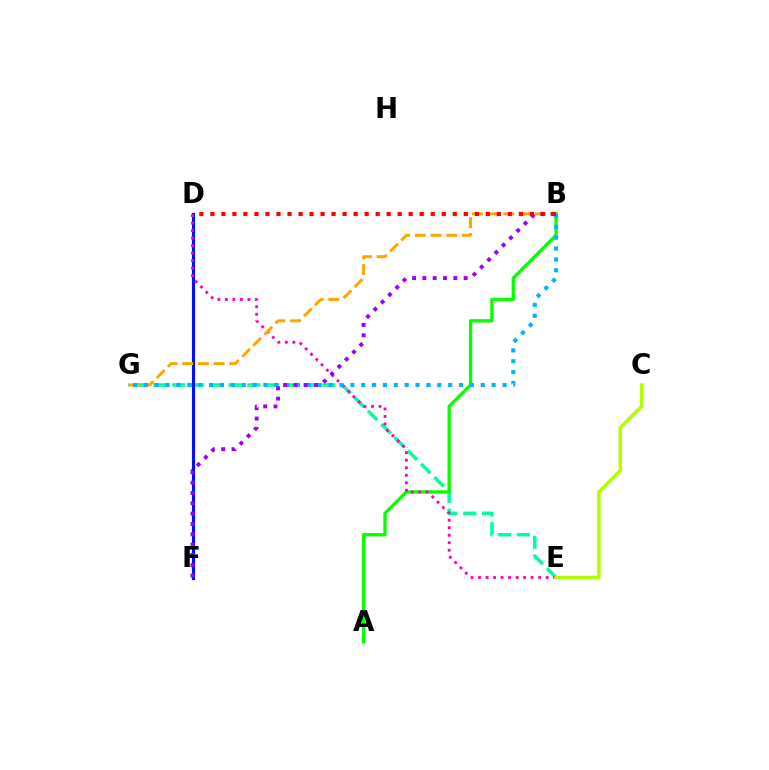{('E', 'G'): [{'color': '#00ff9d', 'line_style': 'dashed', 'thickness': 2.55}], ('D', 'F'): [{'color': '#0010ff', 'line_style': 'solid', 'thickness': 2.26}], ('A', 'B'): [{'color': '#08ff00', 'line_style': 'solid', 'thickness': 2.41}], ('D', 'E'): [{'color': '#ff00bd', 'line_style': 'dotted', 'thickness': 2.04}], ('B', 'G'): [{'color': '#ffa500', 'line_style': 'dashed', 'thickness': 2.13}, {'color': '#00b5ff', 'line_style': 'dotted', 'thickness': 2.95}], ('C', 'E'): [{'color': '#b3ff00', 'line_style': 'solid', 'thickness': 2.55}], ('B', 'F'): [{'color': '#9b00ff', 'line_style': 'dotted', 'thickness': 2.8}], ('B', 'D'): [{'color': '#ff0000', 'line_style': 'dotted', 'thickness': 2.99}]}